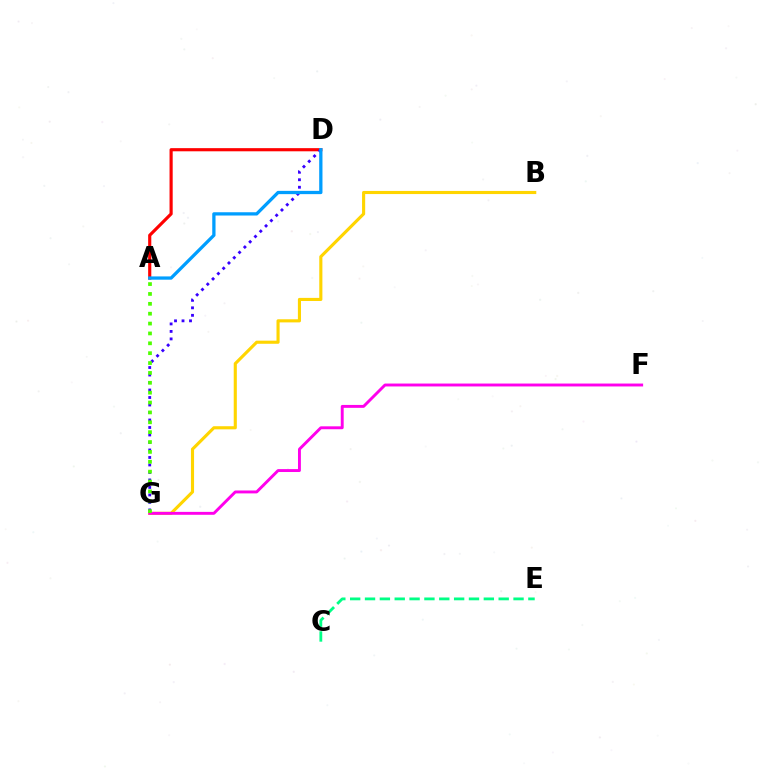{('C', 'E'): [{'color': '#00ff86', 'line_style': 'dashed', 'thickness': 2.02}], ('A', 'D'): [{'color': '#ff0000', 'line_style': 'solid', 'thickness': 2.27}, {'color': '#009eff', 'line_style': 'solid', 'thickness': 2.36}], ('B', 'G'): [{'color': '#ffd500', 'line_style': 'solid', 'thickness': 2.24}], ('D', 'G'): [{'color': '#3700ff', 'line_style': 'dotted', 'thickness': 2.04}], ('F', 'G'): [{'color': '#ff00ed', 'line_style': 'solid', 'thickness': 2.1}], ('A', 'G'): [{'color': '#4fff00', 'line_style': 'dotted', 'thickness': 2.68}]}